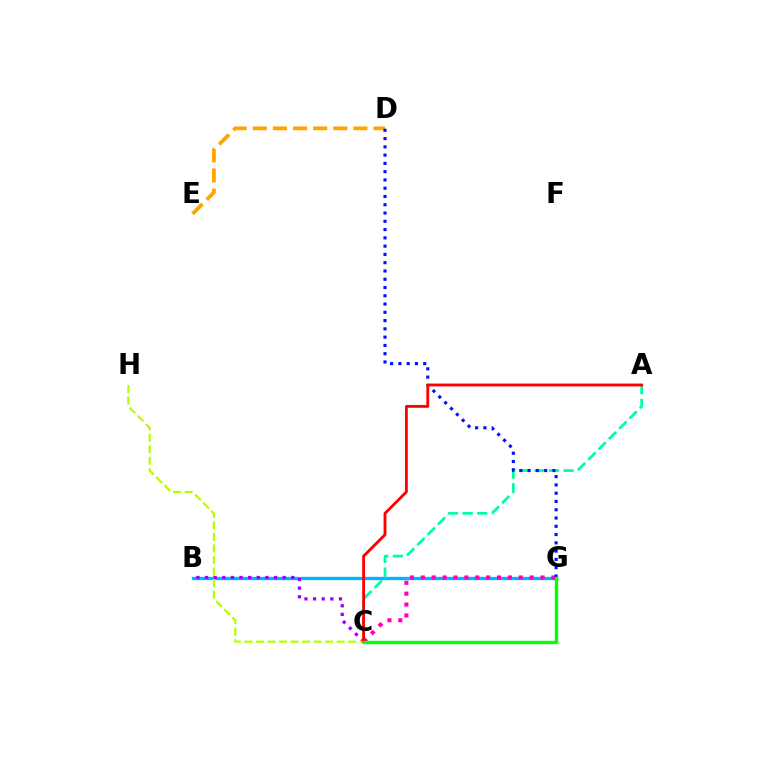{('B', 'G'): [{'color': '#00b5ff', 'line_style': 'solid', 'thickness': 2.38}], ('B', 'C'): [{'color': '#9b00ff', 'line_style': 'dotted', 'thickness': 2.34}], ('A', 'C'): [{'color': '#00ff9d', 'line_style': 'dashed', 'thickness': 1.98}, {'color': '#ff0000', 'line_style': 'solid', 'thickness': 2.05}], ('C', 'G'): [{'color': '#ff00bd', 'line_style': 'dotted', 'thickness': 2.96}, {'color': '#08ff00', 'line_style': 'solid', 'thickness': 2.42}], ('D', 'E'): [{'color': '#ffa500', 'line_style': 'dashed', 'thickness': 2.73}], ('C', 'H'): [{'color': '#b3ff00', 'line_style': 'dashed', 'thickness': 1.57}], ('D', 'G'): [{'color': '#0010ff', 'line_style': 'dotted', 'thickness': 2.25}]}